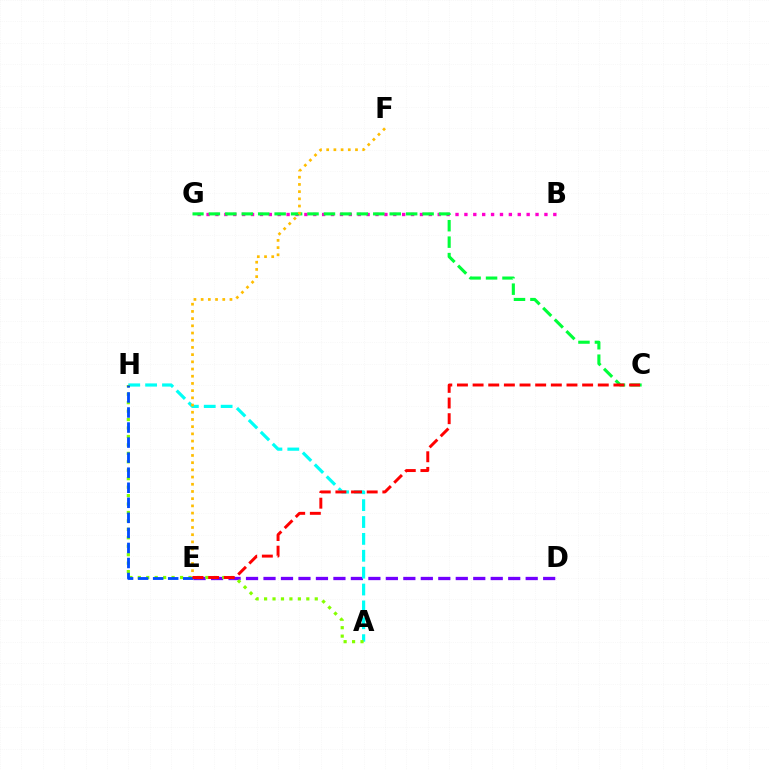{('B', 'G'): [{'color': '#ff00cf', 'line_style': 'dotted', 'thickness': 2.42}], ('C', 'G'): [{'color': '#00ff39', 'line_style': 'dashed', 'thickness': 2.23}], ('D', 'E'): [{'color': '#7200ff', 'line_style': 'dashed', 'thickness': 2.37}], ('A', 'H'): [{'color': '#00fff6', 'line_style': 'dashed', 'thickness': 2.29}, {'color': '#84ff00', 'line_style': 'dotted', 'thickness': 2.29}], ('E', 'F'): [{'color': '#ffbd00', 'line_style': 'dotted', 'thickness': 1.96}], ('E', 'H'): [{'color': '#004bff', 'line_style': 'dashed', 'thickness': 2.04}], ('C', 'E'): [{'color': '#ff0000', 'line_style': 'dashed', 'thickness': 2.13}]}